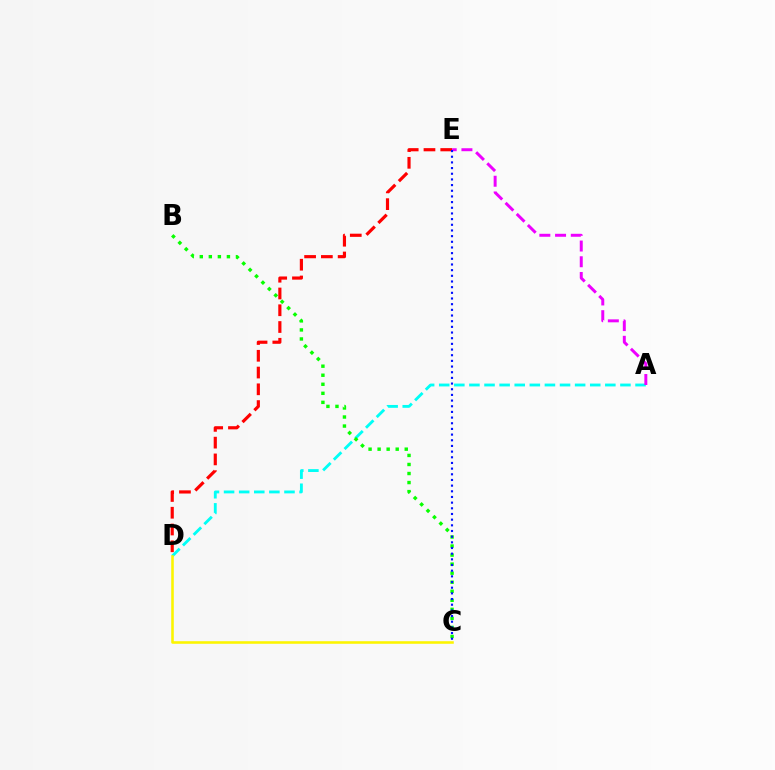{('A', 'D'): [{'color': '#00fff6', 'line_style': 'dashed', 'thickness': 2.05}], ('D', 'E'): [{'color': '#ff0000', 'line_style': 'dashed', 'thickness': 2.28}], ('B', 'C'): [{'color': '#08ff00', 'line_style': 'dotted', 'thickness': 2.46}], ('A', 'E'): [{'color': '#ee00ff', 'line_style': 'dashed', 'thickness': 2.14}], ('C', 'E'): [{'color': '#0010ff', 'line_style': 'dotted', 'thickness': 1.54}], ('C', 'D'): [{'color': '#fcf500', 'line_style': 'solid', 'thickness': 1.85}]}